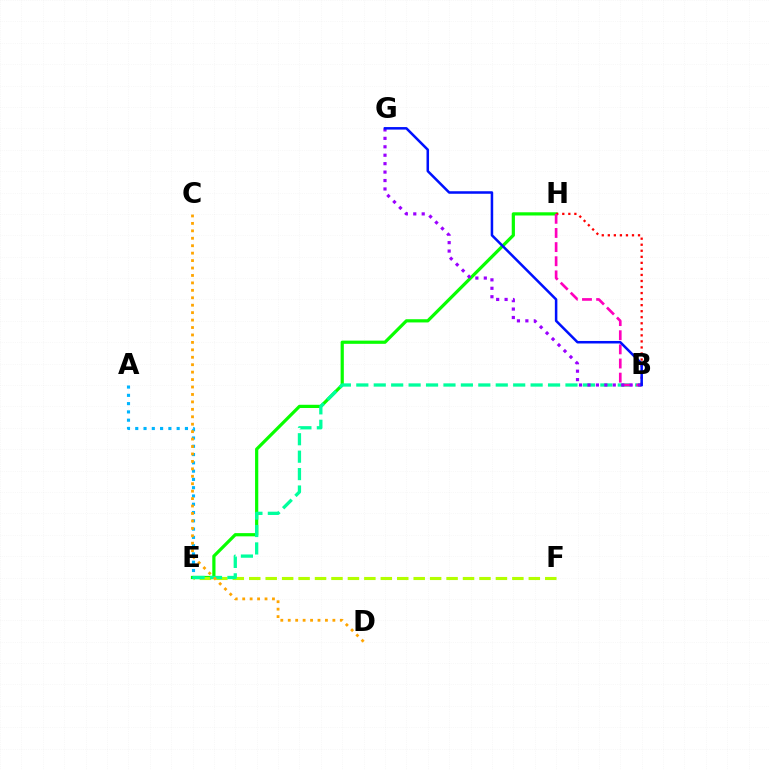{('E', 'H'): [{'color': '#08ff00', 'line_style': 'solid', 'thickness': 2.31}], ('E', 'F'): [{'color': '#b3ff00', 'line_style': 'dashed', 'thickness': 2.23}], ('A', 'E'): [{'color': '#00b5ff', 'line_style': 'dotted', 'thickness': 2.25}], ('B', 'H'): [{'color': '#ff0000', 'line_style': 'dotted', 'thickness': 1.64}, {'color': '#ff00bd', 'line_style': 'dashed', 'thickness': 1.92}], ('B', 'E'): [{'color': '#00ff9d', 'line_style': 'dashed', 'thickness': 2.37}], ('B', 'G'): [{'color': '#9b00ff', 'line_style': 'dotted', 'thickness': 2.29}, {'color': '#0010ff', 'line_style': 'solid', 'thickness': 1.82}], ('C', 'D'): [{'color': '#ffa500', 'line_style': 'dotted', 'thickness': 2.02}]}